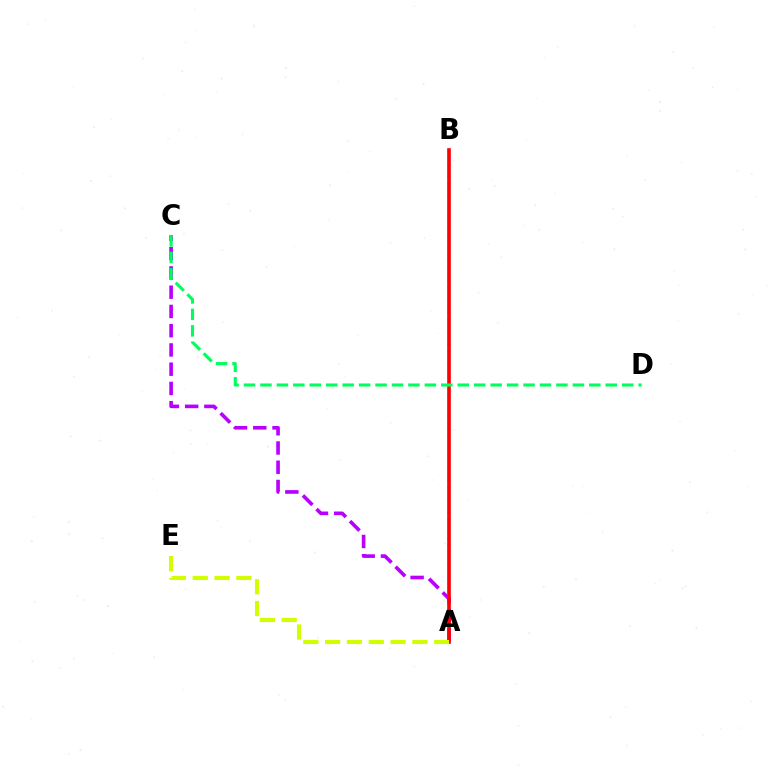{('A', 'B'): [{'color': '#0074ff', 'line_style': 'dotted', 'thickness': 1.75}, {'color': '#ff0000', 'line_style': 'solid', 'thickness': 2.61}], ('A', 'C'): [{'color': '#b900ff', 'line_style': 'dashed', 'thickness': 2.61}], ('C', 'D'): [{'color': '#00ff5c', 'line_style': 'dashed', 'thickness': 2.23}], ('A', 'E'): [{'color': '#d1ff00', 'line_style': 'dashed', 'thickness': 2.96}]}